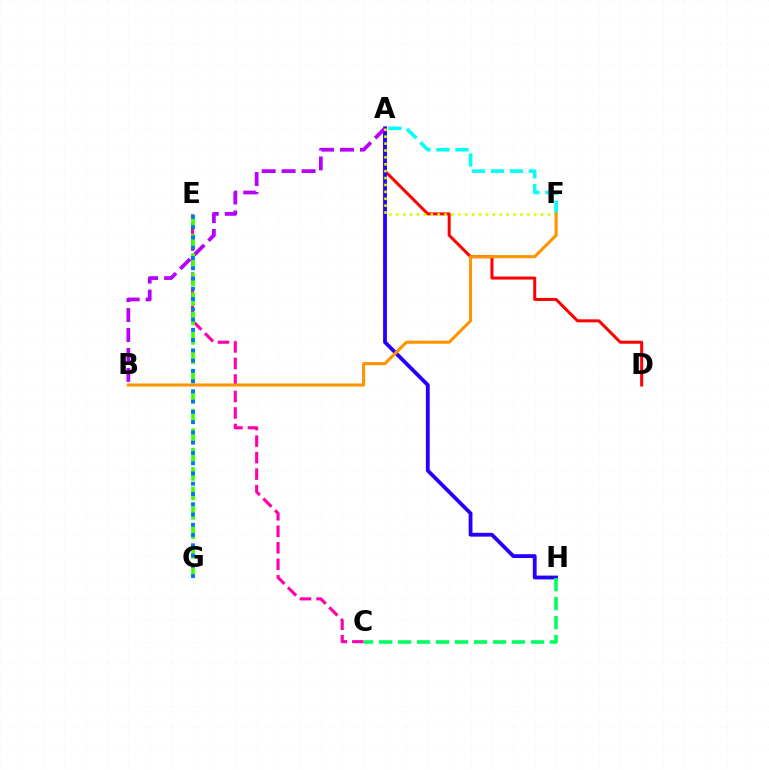{('A', 'D'): [{'color': '#ff0000', 'line_style': 'solid', 'thickness': 2.16}], ('A', 'H'): [{'color': '#2500ff', 'line_style': 'solid', 'thickness': 2.75}], ('A', 'F'): [{'color': '#00fff6', 'line_style': 'dashed', 'thickness': 2.58}, {'color': '#d1ff00', 'line_style': 'dotted', 'thickness': 1.87}], ('C', 'H'): [{'color': '#00ff5c', 'line_style': 'dashed', 'thickness': 2.58}], ('C', 'E'): [{'color': '#ff00ac', 'line_style': 'dashed', 'thickness': 2.24}], ('A', 'B'): [{'color': '#b900ff', 'line_style': 'dashed', 'thickness': 2.71}], ('E', 'G'): [{'color': '#3dff00', 'line_style': 'dashed', 'thickness': 2.64}, {'color': '#0074ff', 'line_style': 'dotted', 'thickness': 2.79}], ('B', 'F'): [{'color': '#ff9400', 'line_style': 'solid', 'thickness': 2.21}]}